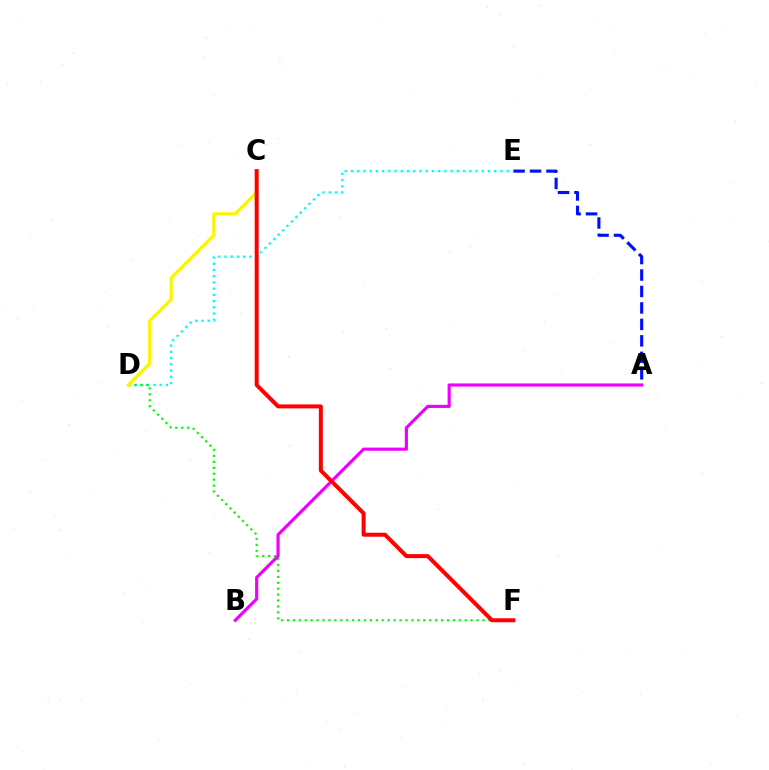{('A', 'E'): [{'color': '#0010ff', 'line_style': 'dashed', 'thickness': 2.24}], ('D', 'E'): [{'color': '#00fff6', 'line_style': 'dotted', 'thickness': 1.69}], ('D', 'F'): [{'color': '#08ff00', 'line_style': 'dotted', 'thickness': 1.61}], ('A', 'B'): [{'color': '#ee00ff', 'line_style': 'solid', 'thickness': 2.27}], ('C', 'D'): [{'color': '#fcf500', 'line_style': 'solid', 'thickness': 2.35}], ('C', 'F'): [{'color': '#ff0000', 'line_style': 'solid', 'thickness': 2.87}]}